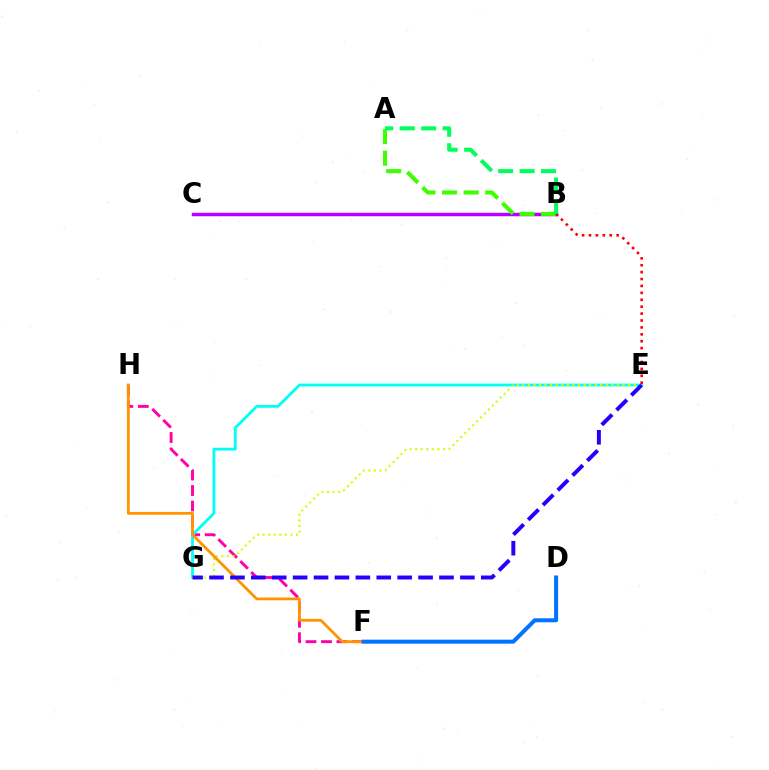{('B', 'C'): [{'color': '#b900ff', 'line_style': 'solid', 'thickness': 2.49}], ('F', 'H'): [{'color': '#ff00ac', 'line_style': 'dashed', 'thickness': 2.1}, {'color': '#ff9400', 'line_style': 'solid', 'thickness': 2.0}], ('E', 'G'): [{'color': '#00fff6', 'line_style': 'solid', 'thickness': 2.01}, {'color': '#d1ff00', 'line_style': 'dotted', 'thickness': 1.51}, {'color': '#2500ff', 'line_style': 'dashed', 'thickness': 2.84}], ('A', 'B'): [{'color': '#3dff00', 'line_style': 'dashed', 'thickness': 2.93}, {'color': '#00ff5c', 'line_style': 'dashed', 'thickness': 2.91}], ('B', 'E'): [{'color': '#ff0000', 'line_style': 'dotted', 'thickness': 1.88}], ('D', 'F'): [{'color': '#0074ff', 'line_style': 'solid', 'thickness': 2.89}]}